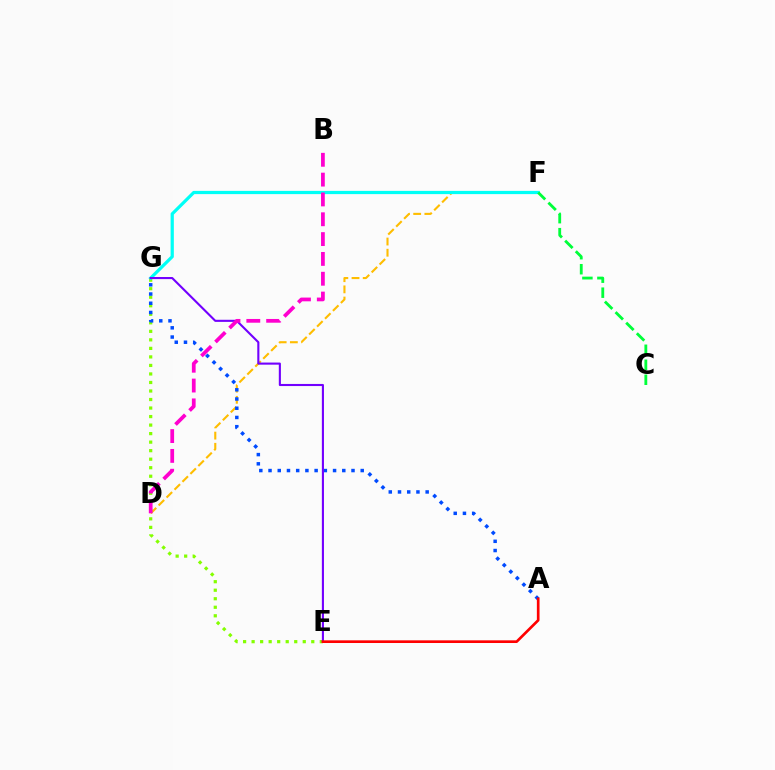{('D', 'F'): [{'color': '#ffbd00', 'line_style': 'dashed', 'thickness': 1.52}], ('E', 'G'): [{'color': '#84ff00', 'line_style': 'dotted', 'thickness': 2.32}, {'color': '#7200ff', 'line_style': 'solid', 'thickness': 1.51}], ('A', 'G'): [{'color': '#004bff', 'line_style': 'dotted', 'thickness': 2.5}], ('F', 'G'): [{'color': '#00fff6', 'line_style': 'solid', 'thickness': 2.32}], ('B', 'D'): [{'color': '#ff00cf', 'line_style': 'dashed', 'thickness': 2.69}], ('C', 'F'): [{'color': '#00ff39', 'line_style': 'dashed', 'thickness': 2.04}], ('A', 'E'): [{'color': '#ff0000', 'line_style': 'solid', 'thickness': 1.92}]}